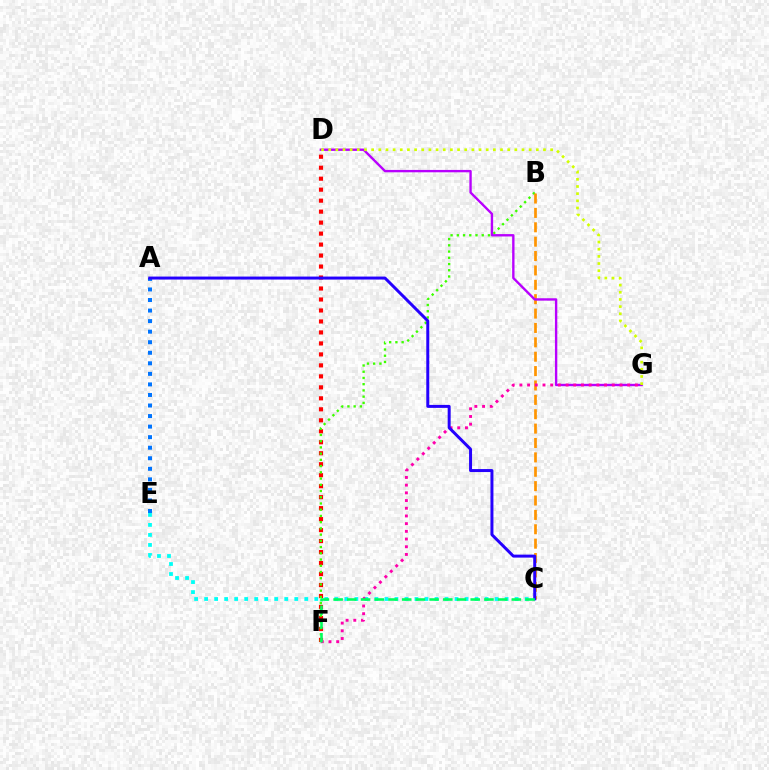{('D', 'F'): [{'color': '#ff0000', 'line_style': 'dotted', 'thickness': 2.98}], ('A', 'E'): [{'color': '#0074ff', 'line_style': 'dotted', 'thickness': 2.87}], ('B', 'F'): [{'color': '#3dff00', 'line_style': 'dotted', 'thickness': 1.69}], ('B', 'C'): [{'color': '#ff9400', 'line_style': 'dashed', 'thickness': 1.95}], ('C', 'E'): [{'color': '#00fff6', 'line_style': 'dotted', 'thickness': 2.72}], ('D', 'G'): [{'color': '#b900ff', 'line_style': 'solid', 'thickness': 1.71}, {'color': '#d1ff00', 'line_style': 'dotted', 'thickness': 1.95}], ('F', 'G'): [{'color': '#ff00ac', 'line_style': 'dotted', 'thickness': 2.09}], ('A', 'C'): [{'color': '#2500ff', 'line_style': 'solid', 'thickness': 2.15}], ('C', 'F'): [{'color': '#00ff5c', 'line_style': 'dashed', 'thickness': 1.86}]}